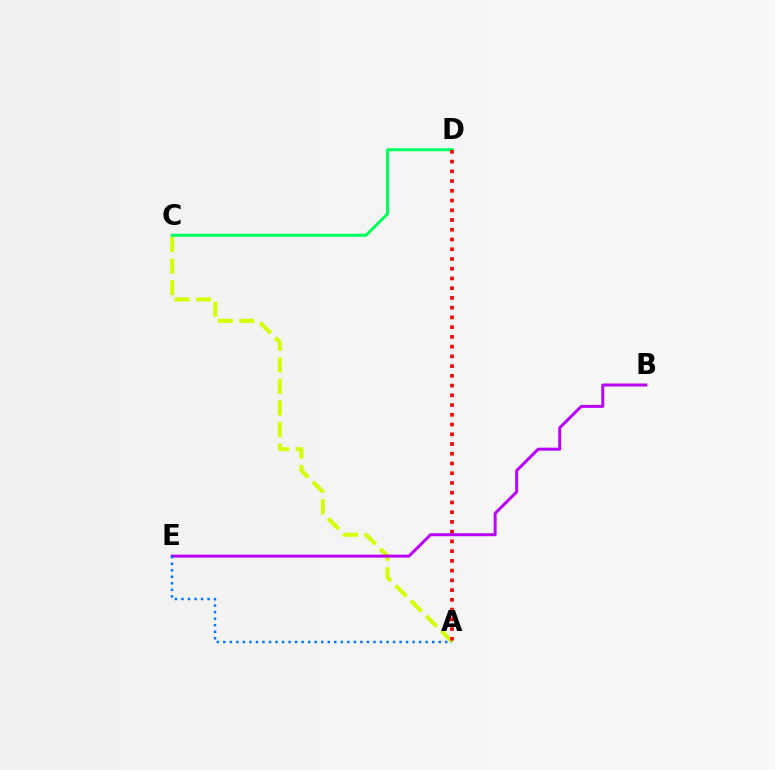{('A', 'C'): [{'color': '#d1ff00', 'line_style': 'dashed', 'thickness': 2.93}], ('C', 'D'): [{'color': '#00ff5c', 'line_style': 'solid', 'thickness': 2.18}], ('A', 'D'): [{'color': '#ff0000', 'line_style': 'dotted', 'thickness': 2.65}], ('B', 'E'): [{'color': '#b900ff', 'line_style': 'solid', 'thickness': 2.14}], ('A', 'E'): [{'color': '#0074ff', 'line_style': 'dotted', 'thickness': 1.77}]}